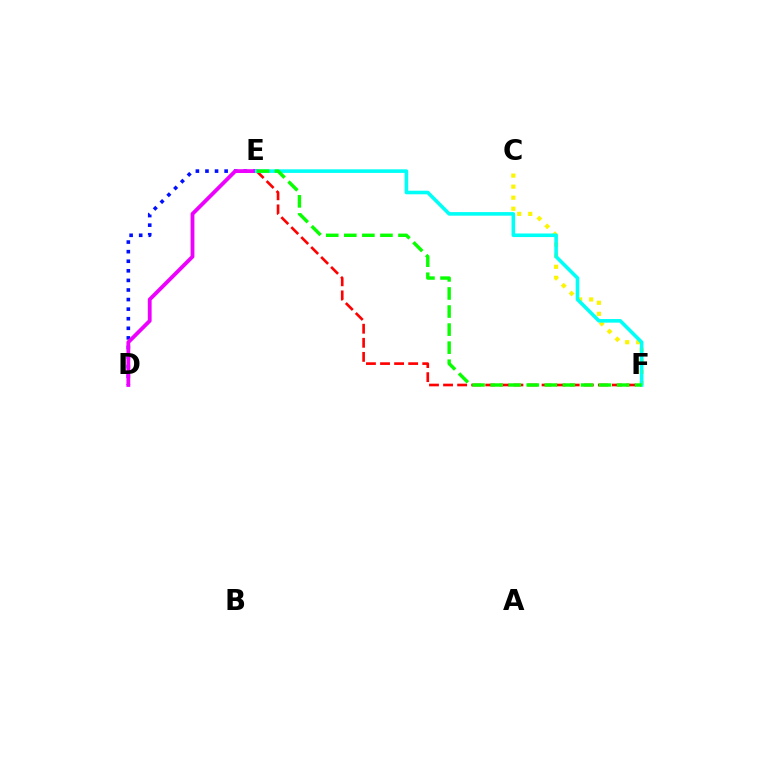{('C', 'F'): [{'color': '#fcf500', 'line_style': 'dotted', 'thickness': 3.0}], ('E', 'F'): [{'color': '#ff0000', 'line_style': 'dashed', 'thickness': 1.91}, {'color': '#00fff6', 'line_style': 'solid', 'thickness': 2.58}, {'color': '#08ff00', 'line_style': 'dashed', 'thickness': 2.45}], ('D', 'E'): [{'color': '#0010ff', 'line_style': 'dotted', 'thickness': 2.6}, {'color': '#ee00ff', 'line_style': 'solid', 'thickness': 2.74}]}